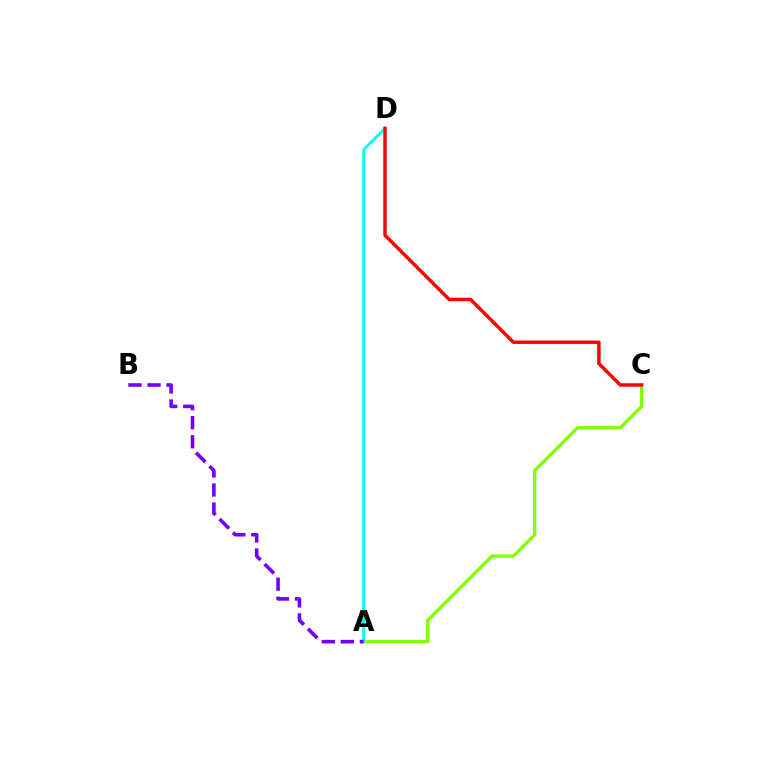{('A', 'C'): [{'color': '#84ff00', 'line_style': 'solid', 'thickness': 2.4}], ('A', 'D'): [{'color': '#00fff6', 'line_style': 'solid', 'thickness': 2.09}], ('A', 'B'): [{'color': '#7200ff', 'line_style': 'dashed', 'thickness': 2.59}], ('C', 'D'): [{'color': '#ff0000', 'line_style': 'solid', 'thickness': 2.47}]}